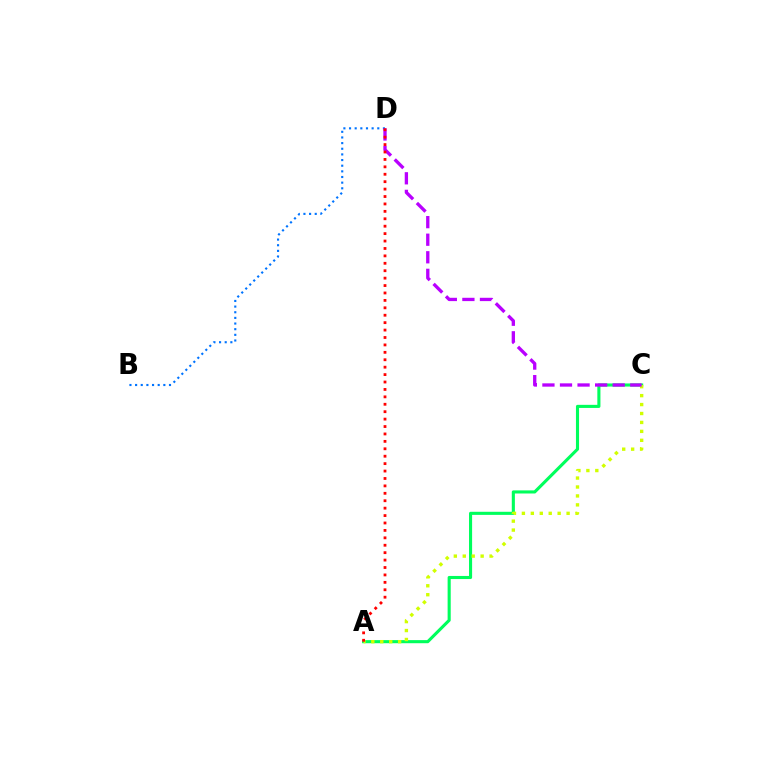{('A', 'C'): [{'color': '#00ff5c', 'line_style': 'solid', 'thickness': 2.23}, {'color': '#d1ff00', 'line_style': 'dotted', 'thickness': 2.43}], ('B', 'D'): [{'color': '#0074ff', 'line_style': 'dotted', 'thickness': 1.53}], ('C', 'D'): [{'color': '#b900ff', 'line_style': 'dashed', 'thickness': 2.39}], ('A', 'D'): [{'color': '#ff0000', 'line_style': 'dotted', 'thickness': 2.02}]}